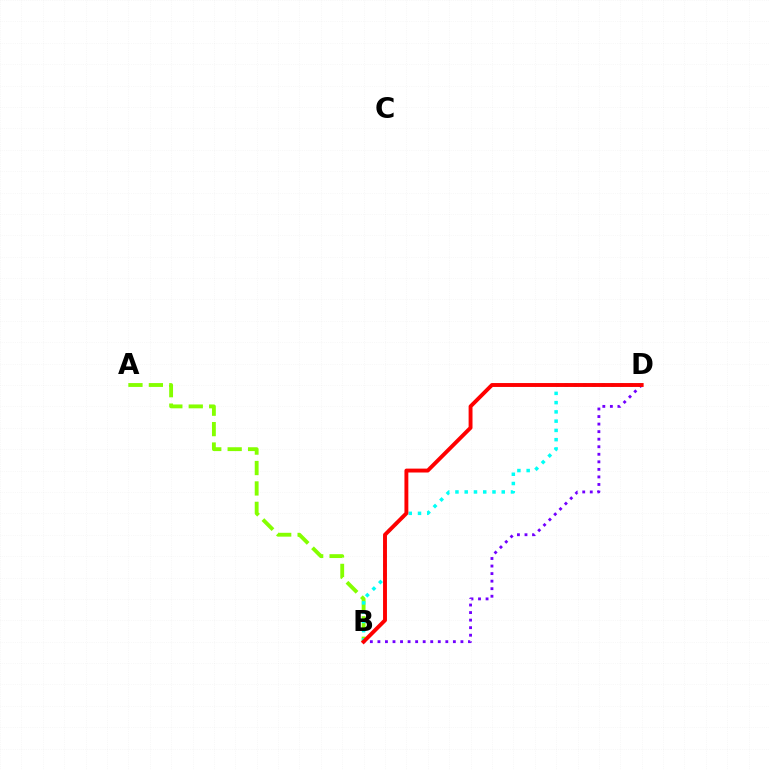{('A', 'B'): [{'color': '#84ff00', 'line_style': 'dashed', 'thickness': 2.77}], ('B', 'D'): [{'color': '#00fff6', 'line_style': 'dotted', 'thickness': 2.52}, {'color': '#7200ff', 'line_style': 'dotted', 'thickness': 2.05}, {'color': '#ff0000', 'line_style': 'solid', 'thickness': 2.81}]}